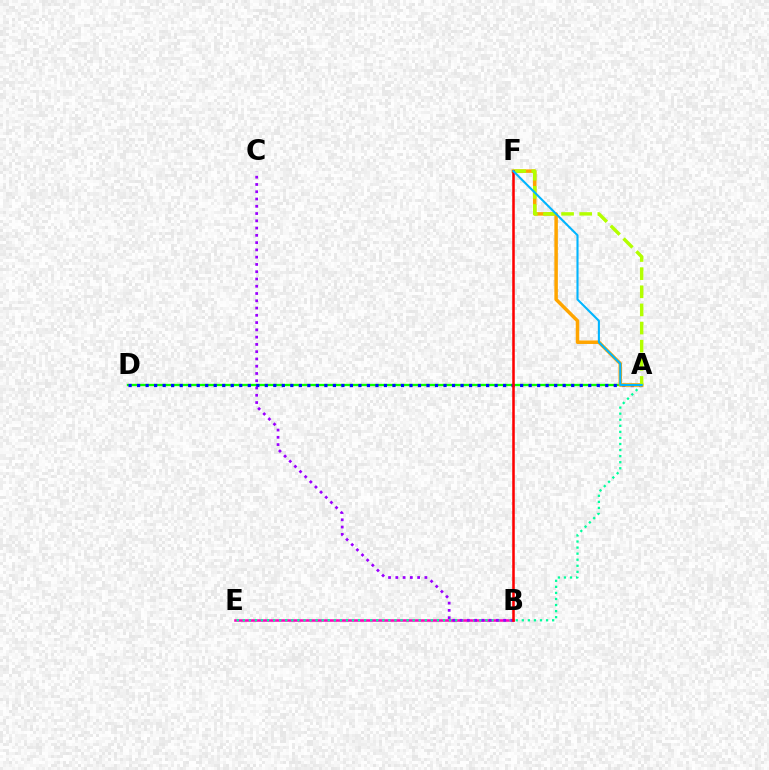{('B', 'E'): [{'color': '#ff00bd', 'line_style': 'solid', 'thickness': 1.83}], ('A', 'D'): [{'color': '#08ff00', 'line_style': 'solid', 'thickness': 1.67}, {'color': '#0010ff', 'line_style': 'dotted', 'thickness': 2.31}], ('A', 'E'): [{'color': '#00ff9d', 'line_style': 'dotted', 'thickness': 1.65}], ('A', 'F'): [{'color': '#ffa500', 'line_style': 'solid', 'thickness': 2.52}, {'color': '#b3ff00', 'line_style': 'dashed', 'thickness': 2.46}, {'color': '#00b5ff', 'line_style': 'solid', 'thickness': 1.51}], ('B', 'C'): [{'color': '#9b00ff', 'line_style': 'dotted', 'thickness': 1.98}], ('B', 'F'): [{'color': '#ff0000', 'line_style': 'solid', 'thickness': 1.83}]}